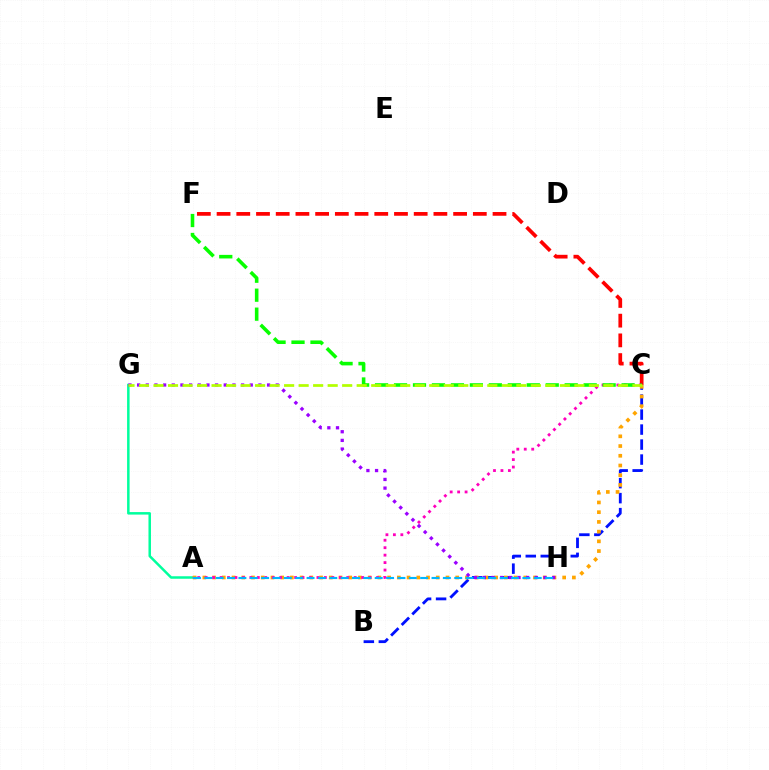{('A', 'G'): [{'color': '#00ff9d', 'line_style': 'solid', 'thickness': 1.8}], ('B', 'C'): [{'color': '#0010ff', 'line_style': 'dashed', 'thickness': 2.04}], ('A', 'C'): [{'color': '#ffa500', 'line_style': 'dotted', 'thickness': 2.64}, {'color': '#ff00bd', 'line_style': 'dotted', 'thickness': 2.02}], ('C', 'F'): [{'color': '#ff0000', 'line_style': 'dashed', 'thickness': 2.68}, {'color': '#08ff00', 'line_style': 'dashed', 'thickness': 2.58}], ('G', 'H'): [{'color': '#9b00ff', 'line_style': 'dotted', 'thickness': 2.35}], ('A', 'H'): [{'color': '#00b5ff', 'line_style': 'dashed', 'thickness': 1.54}], ('C', 'G'): [{'color': '#b3ff00', 'line_style': 'dashed', 'thickness': 1.97}]}